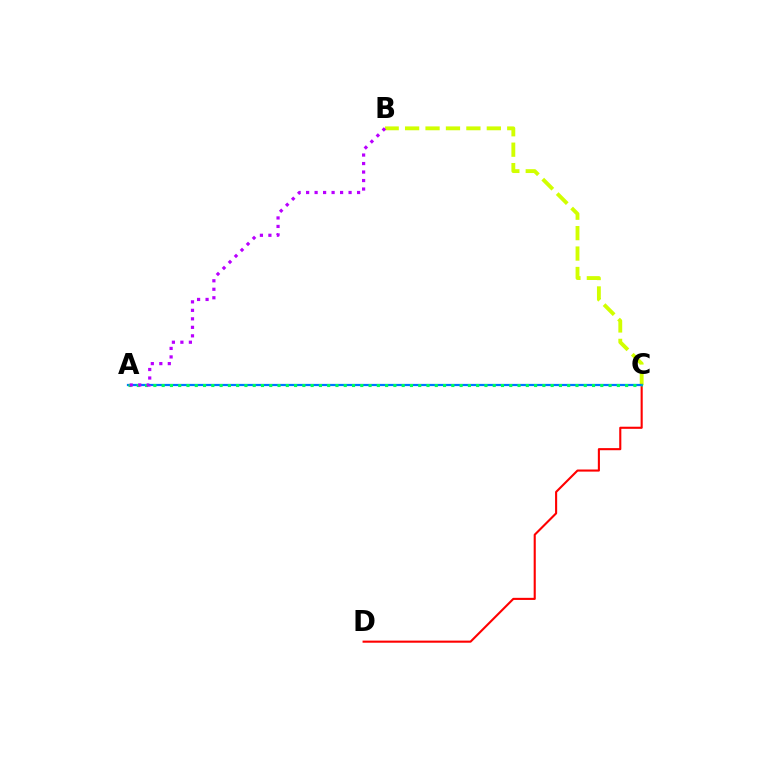{('B', 'C'): [{'color': '#d1ff00', 'line_style': 'dashed', 'thickness': 2.77}], ('C', 'D'): [{'color': '#ff0000', 'line_style': 'solid', 'thickness': 1.52}], ('A', 'C'): [{'color': '#0074ff', 'line_style': 'solid', 'thickness': 1.6}, {'color': '#00ff5c', 'line_style': 'dotted', 'thickness': 2.25}], ('A', 'B'): [{'color': '#b900ff', 'line_style': 'dotted', 'thickness': 2.31}]}